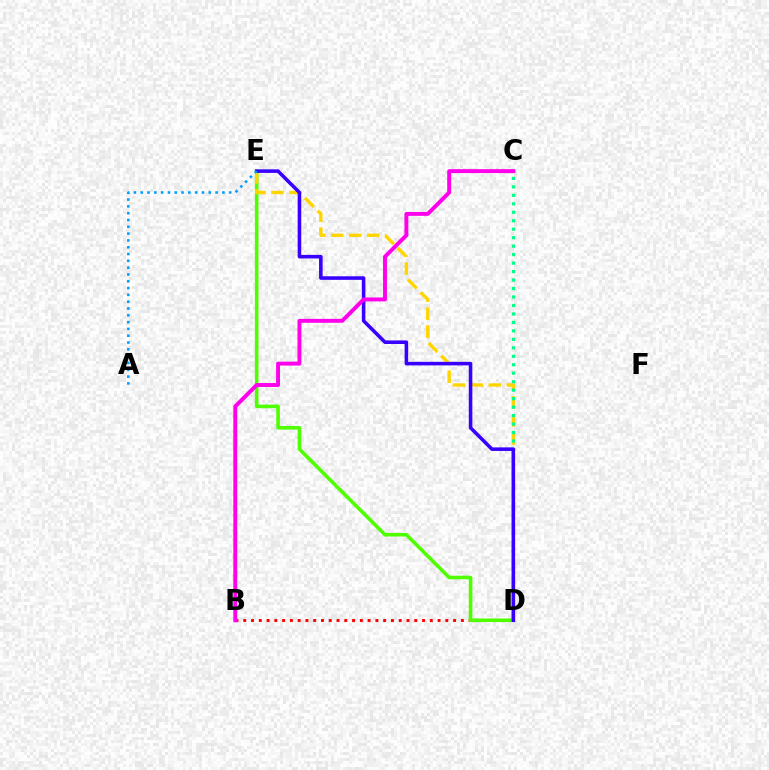{('B', 'D'): [{'color': '#ff0000', 'line_style': 'dotted', 'thickness': 2.11}], ('D', 'E'): [{'color': '#4fff00', 'line_style': 'solid', 'thickness': 2.59}, {'color': '#ffd500', 'line_style': 'dashed', 'thickness': 2.44}, {'color': '#3700ff', 'line_style': 'solid', 'thickness': 2.56}], ('C', 'D'): [{'color': '#00ff86', 'line_style': 'dotted', 'thickness': 2.3}], ('B', 'C'): [{'color': '#ff00ed', 'line_style': 'solid', 'thickness': 2.83}], ('A', 'E'): [{'color': '#009eff', 'line_style': 'dotted', 'thickness': 1.85}]}